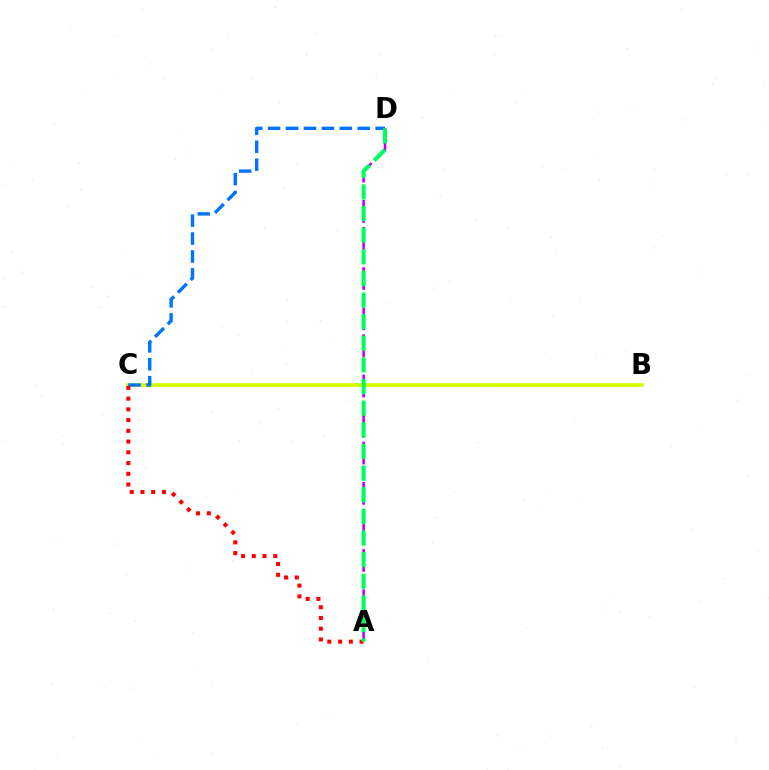{('B', 'C'): [{'color': '#d1ff00', 'line_style': 'solid', 'thickness': 2.64}], ('C', 'D'): [{'color': '#0074ff', 'line_style': 'dashed', 'thickness': 2.44}], ('A', 'C'): [{'color': '#ff0000', 'line_style': 'dotted', 'thickness': 2.92}], ('A', 'D'): [{'color': '#b900ff', 'line_style': 'dashed', 'thickness': 1.82}, {'color': '#00ff5c', 'line_style': 'dashed', 'thickness': 2.94}]}